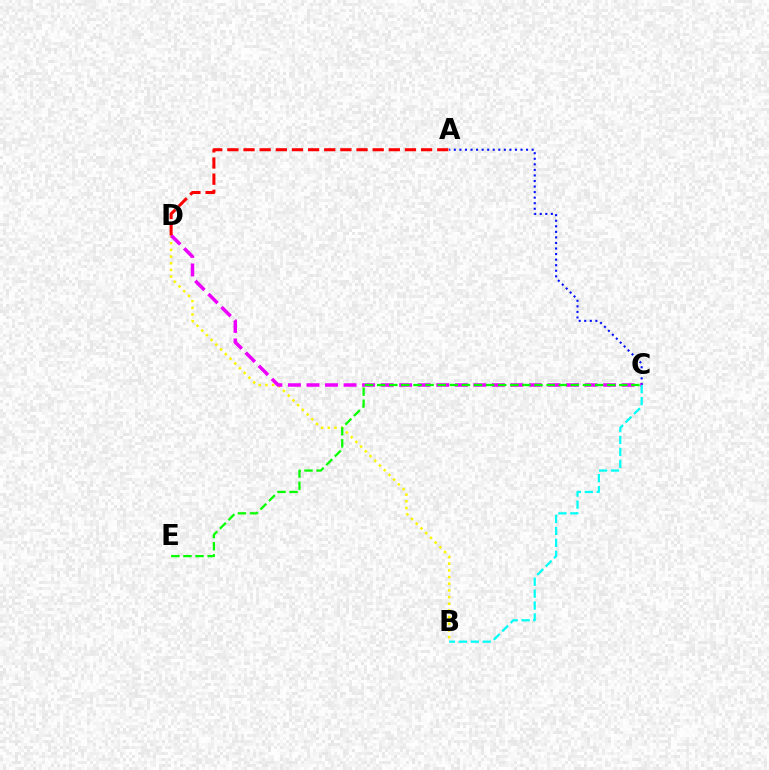{('B', 'D'): [{'color': '#fcf500', 'line_style': 'dotted', 'thickness': 1.81}], ('A', 'C'): [{'color': '#0010ff', 'line_style': 'dotted', 'thickness': 1.51}], ('C', 'D'): [{'color': '#ee00ff', 'line_style': 'dashed', 'thickness': 2.52}], ('A', 'D'): [{'color': '#ff0000', 'line_style': 'dashed', 'thickness': 2.19}], ('B', 'C'): [{'color': '#00fff6', 'line_style': 'dashed', 'thickness': 1.62}], ('C', 'E'): [{'color': '#08ff00', 'line_style': 'dashed', 'thickness': 1.64}]}